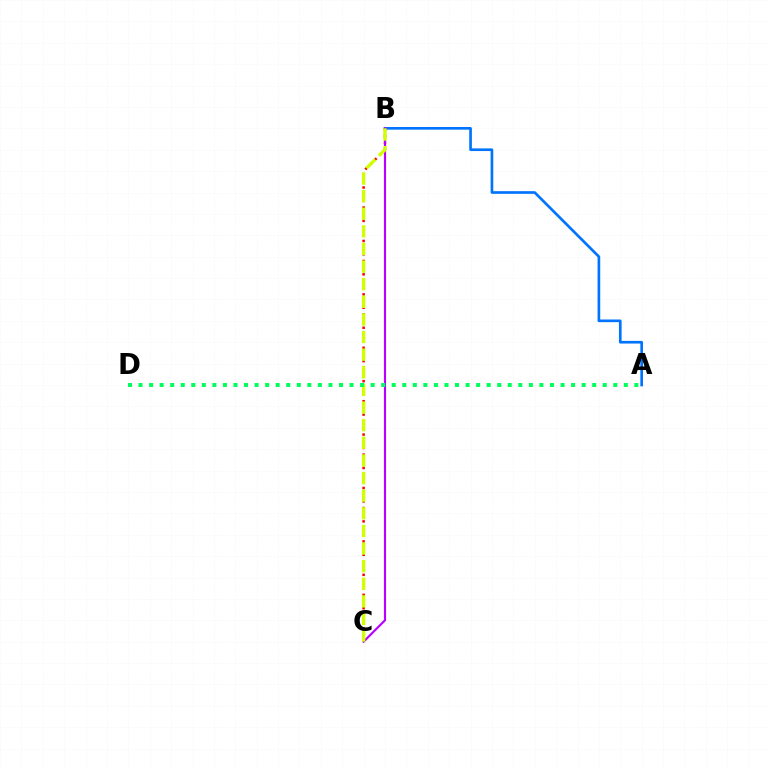{('A', 'B'): [{'color': '#0074ff', 'line_style': 'solid', 'thickness': 1.92}], ('B', 'C'): [{'color': '#ff0000', 'line_style': 'dotted', 'thickness': 1.81}, {'color': '#b900ff', 'line_style': 'solid', 'thickness': 1.55}, {'color': '#d1ff00', 'line_style': 'dashed', 'thickness': 2.39}], ('A', 'D'): [{'color': '#00ff5c', 'line_style': 'dotted', 'thickness': 2.87}]}